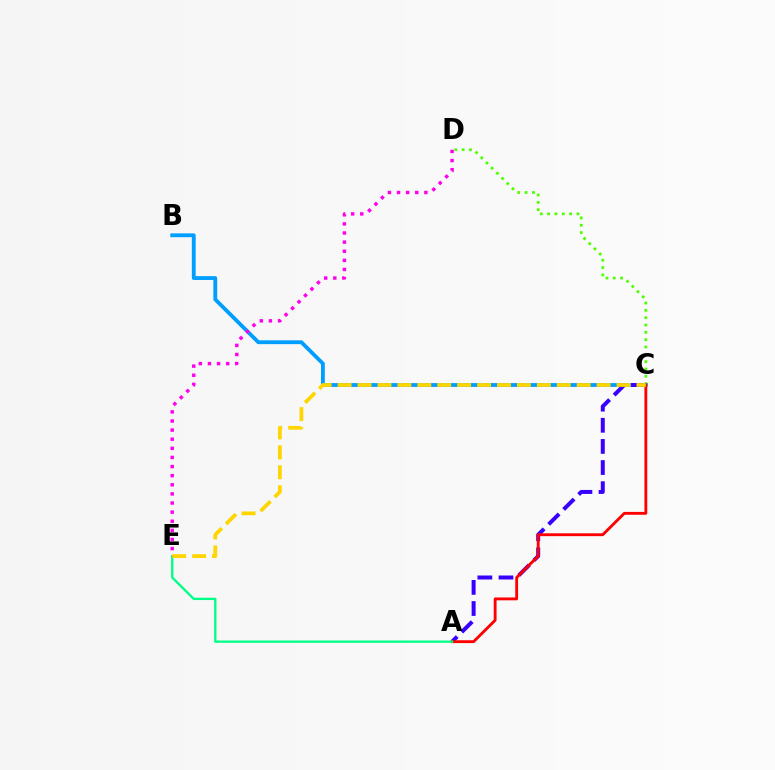{('C', 'D'): [{'color': '#4fff00', 'line_style': 'dotted', 'thickness': 1.99}], ('B', 'C'): [{'color': '#009eff', 'line_style': 'solid', 'thickness': 2.76}], ('A', 'C'): [{'color': '#3700ff', 'line_style': 'dashed', 'thickness': 2.87}, {'color': '#ff0000', 'line_style': 'solid', 'thickness': 2.05}], ('A', 'E'): [{'color': '#00ff86', 'line_style': 'solid', 'thickness': 1.67}], ('C', 'E'): [{'color': '#ffd500', 'line_style': 'dashed', 'thickness': 2.71}], ('D', 'E'): [{'color': '#ff00ed', 'line_style': 'dotted', 'thickness': 2.48}]}